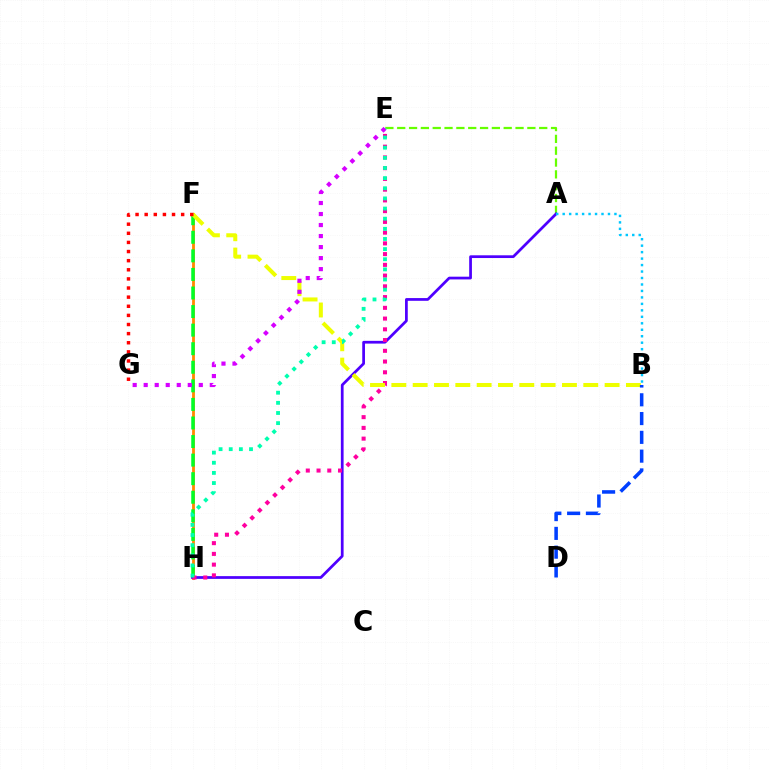{('A', 'E'): [{'color': '#66ff00', 'line_style': 'dashed', 'thickness': 1.61}], ('F', 'H'): [{'color': '#ff8800', 'line_style': 'solid', 'thickness': 2.03}, {'color': '#00ff27', 'line_style': 'dashed', 'thickness': 2.52}], ('A', 'H'): [{'color': '#4f00ff', 'line_style': 'solid', 'thickness': 1.97}], ('E', 'H'): [{'color': '#ff00a0', 'line_style': 'dotted', 'thickness': 2.92}, {'color': '#00ffaf', 'line_style': 'dotted', 'thickness': 2.76}], ('B', 'F'): [{'color': '#eeff00', 'line_style': 'dashed', 'thickness': 2.9}], ('B', 'D'): [{'color': '#003fff', 'line_style': 'dashed', 'thickness': 2.55}], ('E', 'G'): [{'color': '#d600ff', 'line_style': 'dotted', 'thickness': 2.99}], ('F', 'G'): [{'color': '#ff0000', 'line_style': 'dotted', 'thickness': 2.48}], ('A', 'B'): [{'color': '#00c7ff', 'line_style': 'dotted', 'thickness': 1.76}]}